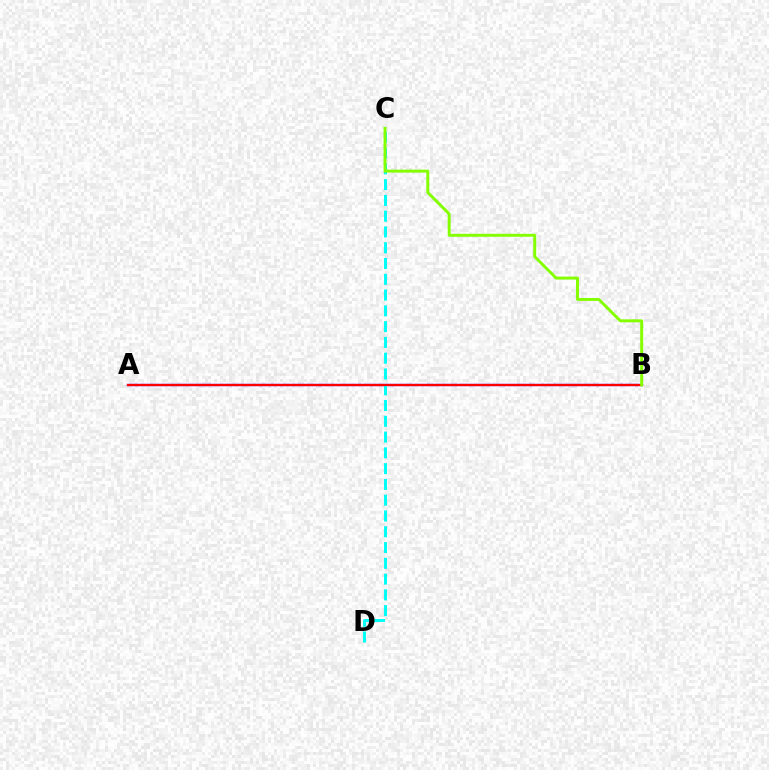{('A', 'B'): [{'color': '#7200ff', 'line_style': 'solid', 'thickness': 1.7}, {'color': '#ff0000', 'line_style': 'solid', 'thickness': 1.56}], ('C', 'D'): [{'color': '#00fff6', 'line_style': 'dashed', 'thickness': 2.14}], ('B', 'C'): [{'color': '#84ff00', 'line_style': 'solid', 'thickness': 2.12}]}